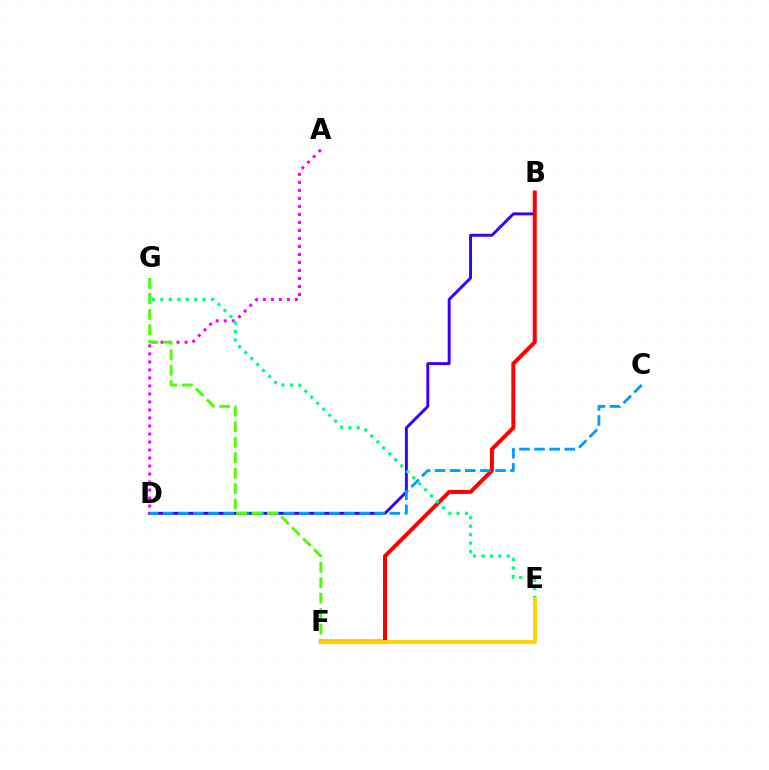{('B', 'D'): [{'color': '#3700ff', 'line_style': 'solid', 'thickness': 2.11}], ('A', 'D'): [{'color': '#ff00ed', 'line_style': 'dotted', 'thickness': 2.18}], ('B', 'F'): [{'color': '#ff0000', 'line_style': 'solid', 'thickness': 2.86}], ('C', 'D'): [{'color': '#009eff', 'line_style': 'dashed', 'thickness': 2.05}], ('E', 'G'): [{'color': '#00ff86', 'line_style': 'dotted', 'thickness': 2.3}], ('F', 'G'): [{'color': '#4fff00', 'line_style': 'dashed', 'thickness': 2.1}], ('E', 'F'): [{'color': '#ffd500', 'line_style': 'solid', 'thickness': 2.77}]}